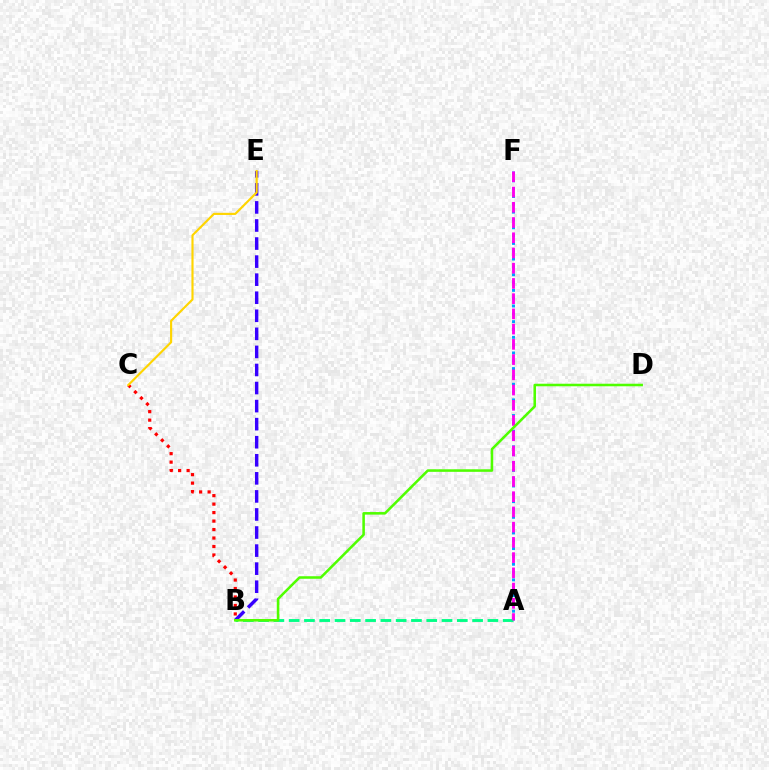{('B', 'E'): [{'color': '#3700ff', 'line_style': 'dashed', 'thickness': 2.45}], ('A', 'F'): [{'color': '#009eff', 'line_style': 'dotted', 'thickness': 2.13}, {'color': '#ff00ed', 'line_style': 'dashed', 'thickness': 2.07}], ('A', 'B'): [{'color': '#00ff86', 'line_style': 'dashed', 'thickness': 2.08}], ('B', 'C'): [{'color': '#ff0000', 'line_style': 'dotted', 'thickness': 2.3}], ('B', 'D'): [{'color': '#4fff00', 'line_style': 'solid', 'thickness': 1.84}], ('C', 'E'): [{'color': '#ffd500', 'line_style': 'solid', 'thickness': 1.55}]}